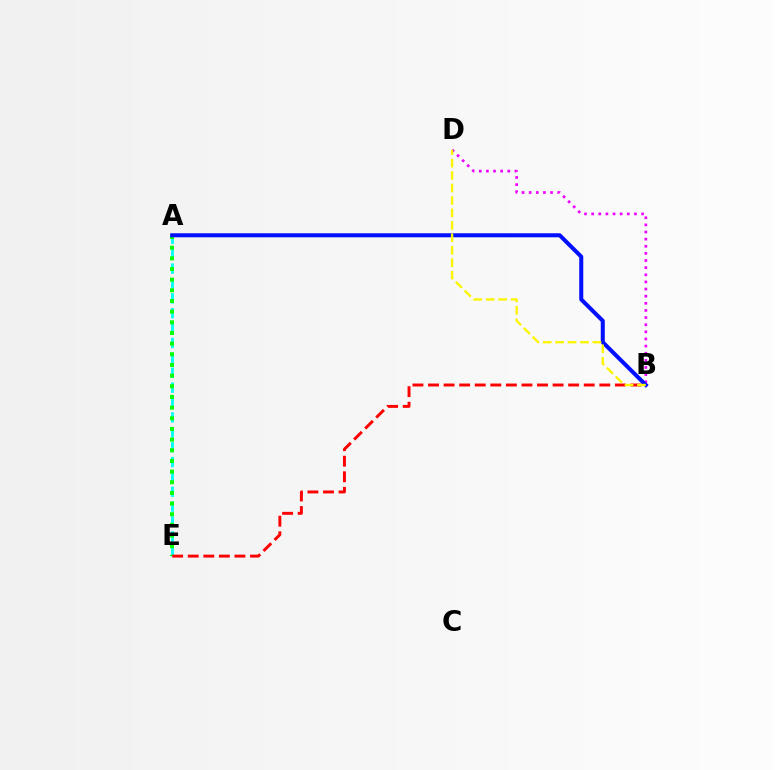{('B', 'D'): [{'color': '#ee00ff', 'line_style': 'dotted', 'thickness': 1.94}, {'color': '#fcf500', 'line_style': 'dashed', 'thickness': 1.69}], ('A', 'E'): [{'color': '#00fff6', 'line_style': 'dashed', 'thickness': 2.02}, {'color': '#08ff00', 'line_style': 'dotted', 'thickness': 2.9}], ('A', 'B'): [{'color': '#0010ff', 'line_style': 'solid', 'thickness': 2.9}], ('B', 'E'): [{'color': '#ff0000', 'line_style': 'dashed', 'thickness': 2.12}]}